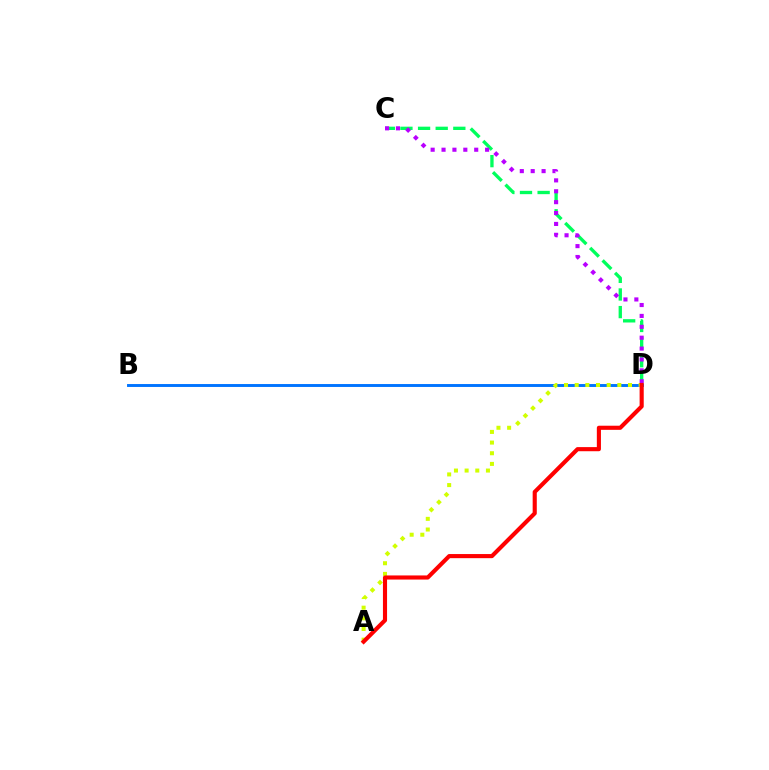{('C', 'D'): [{'color': '#00ff5c', 'line_style': 'dashed', 'thickness': 2.39}, {'color': '#b900ff', 'line_style': 'dotted', 'thickness': 2.96}], ('B', 'D'): [{'color': '#0074ff', 'line_style': 'solid', 'thickness': 2.1}], ('A', 'D'): [{'color': '#d1ff00', 'line_style': 'dotted', 'thickness': 2.9}, {'color': '#ff0000', 'line_style': 'solid', 'thickness': 2.96}]}